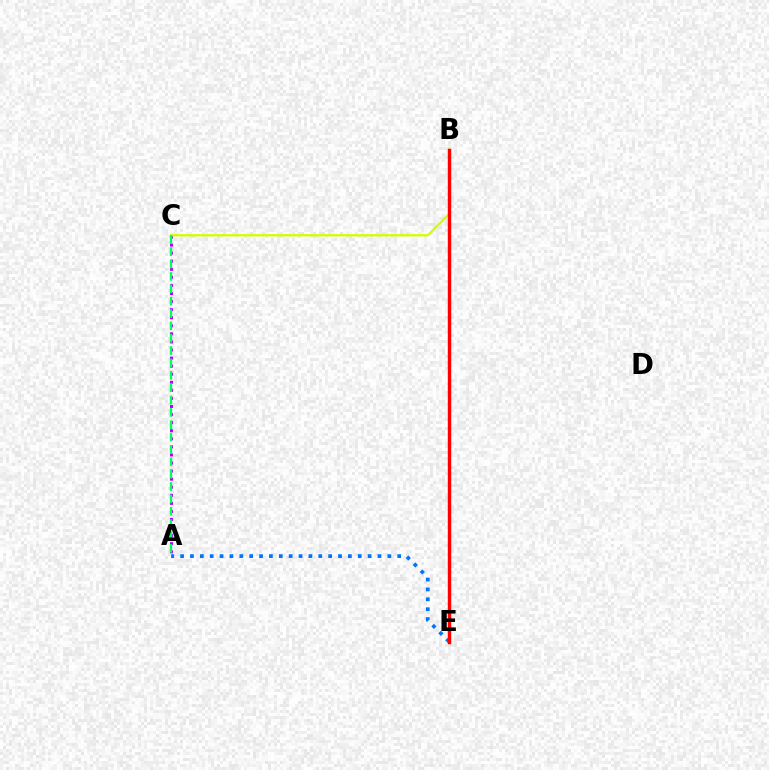{('A', 'C'): [{'color': '#b900ff', 'line_style': 'dotted', 'thickness': 2.19}, {'color': '#00ff5c', 'line_style': 'dashed', 'thickness': 1.68}], ('A', 'E'): [{'color': '#0074ff', 'line_style': 'dotted', 'thickness': 2.68}], ('B', 'C'): [{'color': '#d1ff00', 'line_style': 'solid', 'thickness': 1.66}], ('B', 'E'): [{'color': '#ff0000', 'line_style': 'solid', 'thickness': 2.46}]}